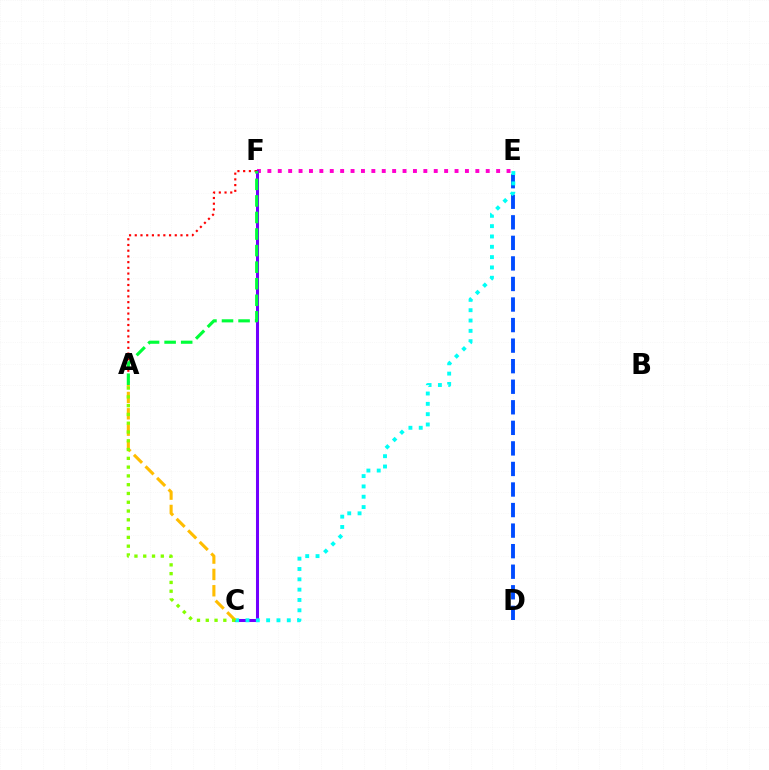{('E', 'F'): [{'color': '#ff00cf', 'line_style': 'dotted', 'thickness': 2.83}], ('C', 'F'): [{'color': '#7200ff', 'line_style': 'solid', 'thickness': 2.19}], ('A', 'F'): [{'color': '#ff0000', 'line_style': 'dotted', 'thickness': 1.55}, {'color': '#00ff39', 'line_style': 'dashed', 'thickness': 2.25}], ('D', 'E'): [{'color': '#004bff', 'line_style': 'dashed', 'thickness': 2.79}], ('C', 'E'): [{'color': '#00fff6', 'line_style': 'dotted', 'thickness': 2.81}], ('A', 'C'): [{'color': '#ffbd00', 'line_style': 'dashed', 'thickness': 2.22}, {'color': '#84ff00', 'line_style': 'dotted', 'thickness': 2.39}]}